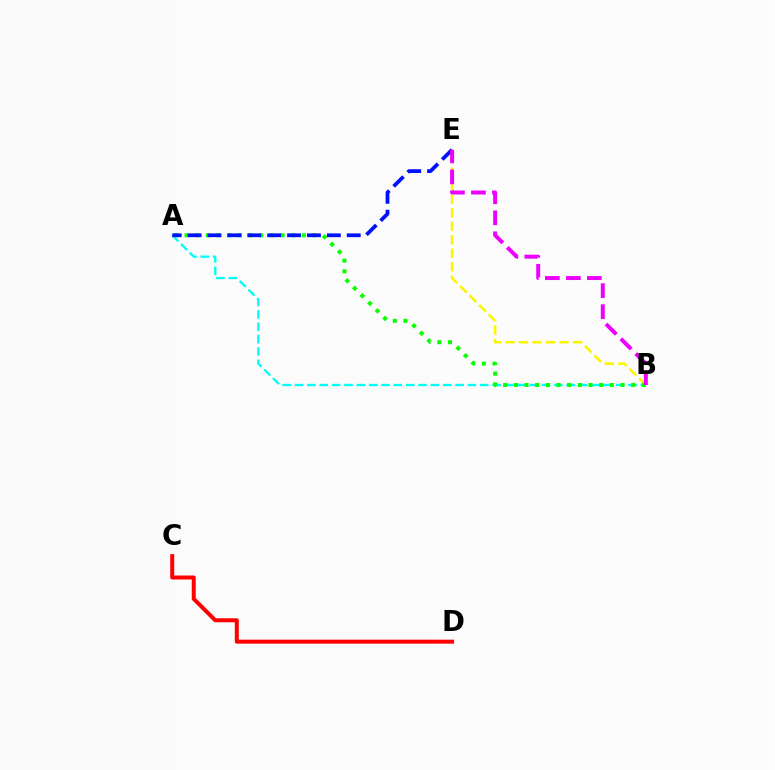{('A', 'B'): [{'color': '#00fff6', 'line_style': 'dashed', 'thickness': 1.68}, {'color': '#08ff00', 'line_style': 'dotted', 'thickness': 2.9}], ('B', 'E'): [{'color': '#fcf500', 'line_style': 'dashed', 'thickness': 1.84}, {'color': '#ee00ff', 'line_style': 'dashed', 'thickness': 2.85}], ('A', 'E'): [{'color': '#0010ff', 'line_style': 'dashed', 'thickness': 2.7}], ('C', 'D'): [{'color': '#ff0000', 'line_style': 'solid', 'thickness': 2.87}]}